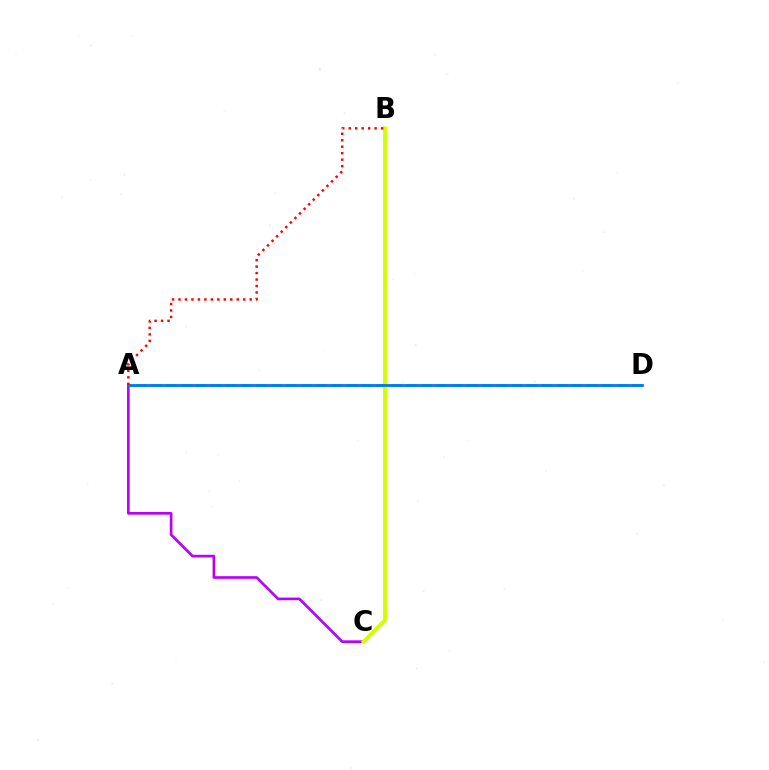{('A', 'C'): [{'color': '#b900ff', 'line_style': 'solid', 'thickness': 1.92}], ('A', 'D'): [{'color': '#00ff5c', 'line_style': 'dashed', 'thickness': 2.04}, {'color': '#0074ff', 'line_style': 'solid', 'thickness': 2.0}], ('B', 'C'): [{'color': '#d1ff00', 'line_style': 'solid', 'thickness': 2.82}], ('A', 'B'): [{'color': '#ff0000', 'line_style': 'dotted', 'thickness': 1.76}]}